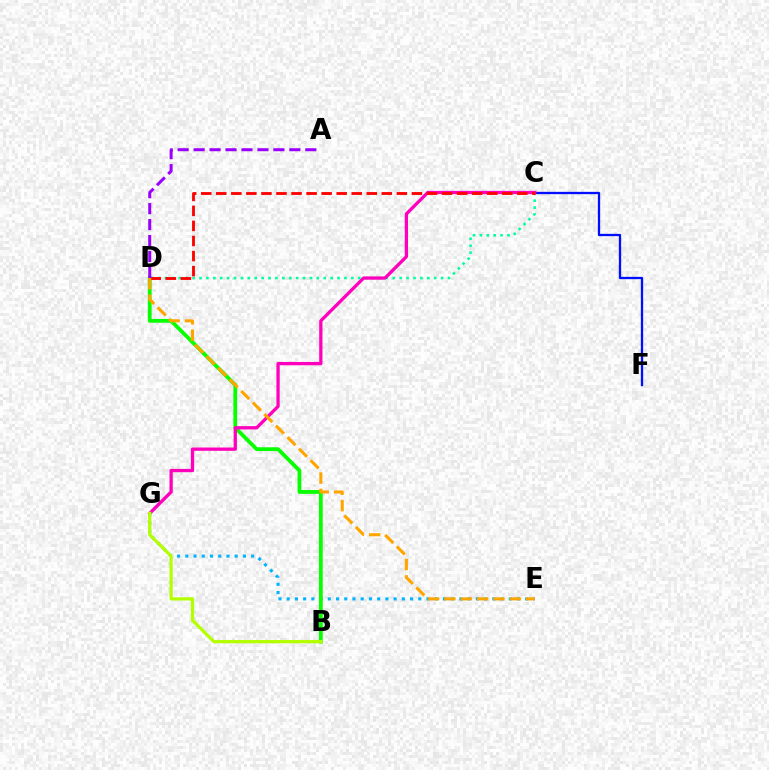{('E', 'G'): [{'color': '#00b5ff', 'line_style': 'dotted', 'thickness': 2.23}], ('B', 'D'): [{'color': '#08ff00', 'line_style': 'solid', 'thickness': 2.72}], ('C', 'D'): [{'color': '#00ff9d', 'line_style': 'dotted', 'thickness': 1.88}, {'color': '#ff0000', 'line_style': 'dashed', 'thickness': 2.04}], ('C', 'F'): [{'color': '#0010ff', 'line_style': 'solid', 'thickness': 1.66}], ('C', 'G'): [{'color': '#ff00bd', 'line_style': 'solid', 'thickness': 2.37}], ('A', 'D'): [{'color': '#9b00ff', 'line_style': 'dashed', 'thickness': 2.17}], ('D', 'E'): [{'color': '#ffa500', 'line_style': 'dashed', 'thickness': 2.22}], ('B', 'G'): [{'color': '#b3ff00', 'line_style': 'solid', 'thickness': 2.33}]}